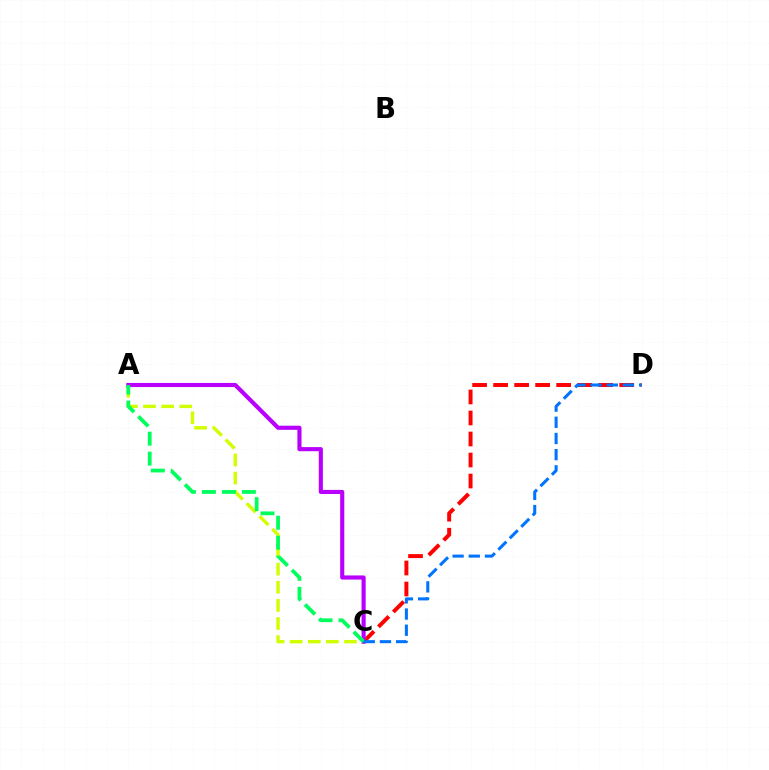{('C', 'D'): [{'color': '#ff0000', 'line_style': 'dashed', 'thickness': 2.85}, {'color': '#0074ff', 'line_style': 'dashed', 'thickness': 2.2}], ('A', 'C'): [{'color': '#d1ff00', 'line_style': 'dashed', 'thickness': 2.46}, {'color': '#b900ff', 'line_style': 'solid', 'thickness': 2.97}, {'color': '#00ff5c', 'line_style': 'dashed', 'thickness': 2.72}]}